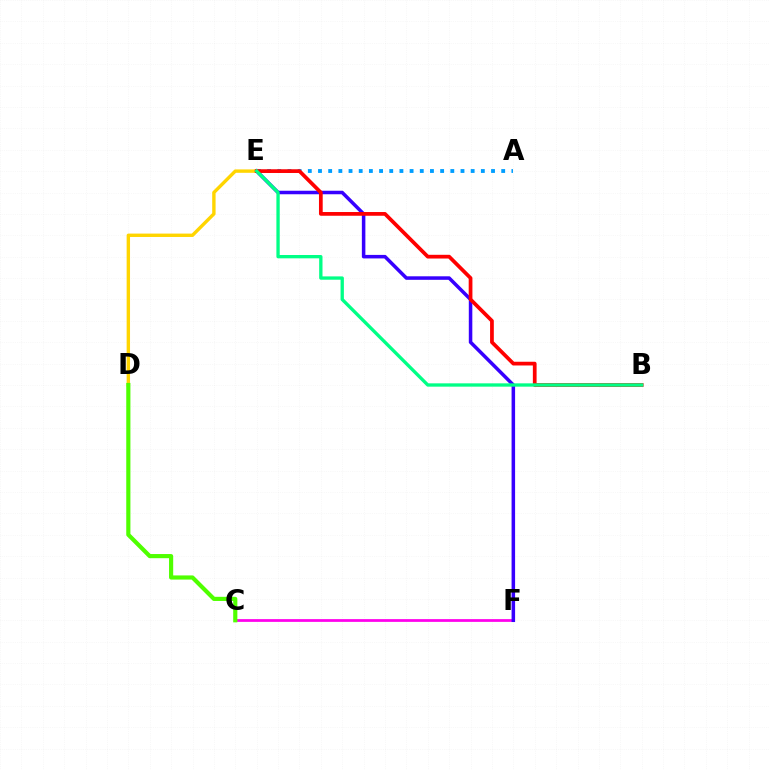{('A', 'E'): [{'color': '#009eff', 'line_style': 'dotted', 'thickness': 2.77}], ('C', 'F'): [{'color': '#ff00ed', 'line_style': 'solid', 'thickness': 1.98}], ('E', 'F'): [{'color': '#3700ff', 'line_style': 'solid', 'thickness': 2.53}], ('D', 'E'): [{'color': '#ffd500', 'line_style': 'solid', 'thickness': 2.44}], ('B', 'E'): [{'color': '#ff0000', 'line_style': 'solid', 'thickness': 2.69}, {'color': '#00ff86', 'line_style': 'solid', 'thickness': 2.39}], ('C', 'D'): [{'color': '#4fff00', 'line_style': 'solid', 'thickness': 2.99}]}